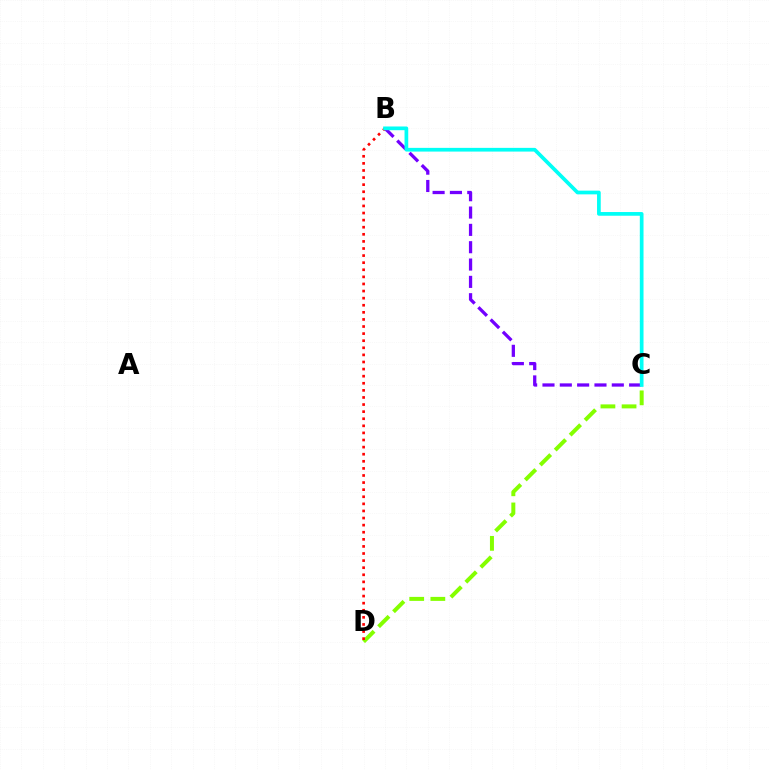{('C', 'D'): [{'color': '#84ff00', 'line_style': 'dashed', 'thickness': 2.87}], ('B', 'D'): [{'color': '#ff0000', 'line_style': 'dotted', 'thickness': 1.93}], ('B', 'C'): [{'color': '#7200ff', 'line_style': 'dashed', 'thickness': 2.35}, {'color': '#00fff6', 'line_style': 'solid', 'thickness': 2.67}]}